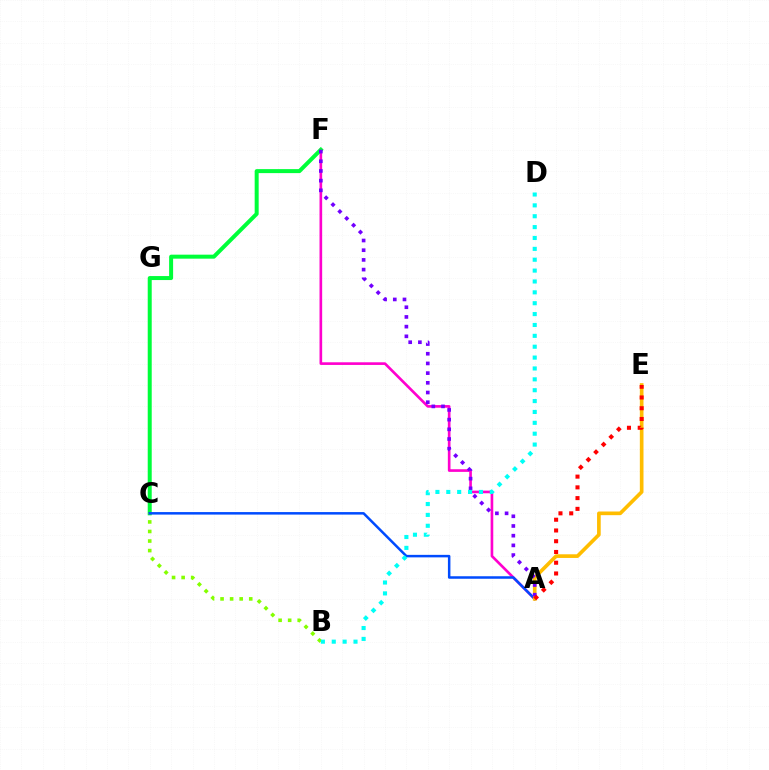{('A', 'F'): [{'color': '#ff00cf', 'line_style': 'solid', 'thickness': 1.91}, {'color': '#7200ff', 'line_style': 'dotted', 'thickness': 2.63}], ('C', 'F'): [{'color': '#00ff39', 'line_style': 'solid', 'thickness': 2.88}], ('B', 'C'): [{'color': '#84ff00', 'line_style': 'dotted', 'thickness': 2.6}], ('A', 'C'): [{'color': '#004bff', 'line_style': 'solid', 'thickness': 1.8}], ('A', 'E'): [{'color': '#ffbd00', 'line_style': 'solid', 'thickness': 2.64}, {'color': '#ff0000', 'line_style': 'dotted', 'thickness': 2.92}], ('B', 'D'): [{'color': '#00fff6', 'line_style': 'dotted', 'thickness': 2.95}]}